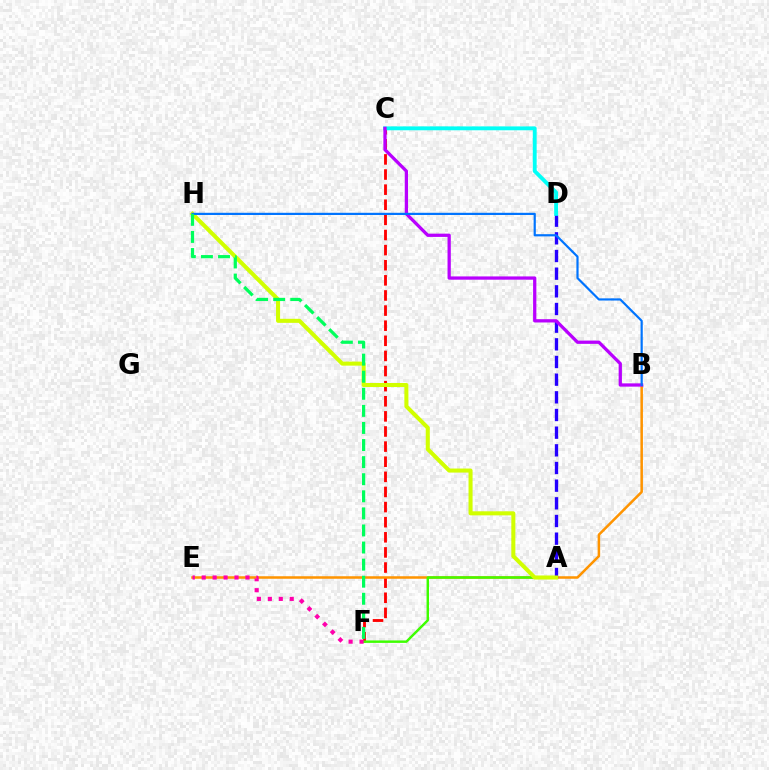{('C', 'F'): [{'color': '#ff0000', 'line_style': 'dashed', 'thickness': 2.05}], ('B', 'E'): [{'color': '#ff9400', 'line_style': 'solid', 'thickness': 1.82}], ('A', 'F'): [{'color': '#3dff00', 'line_style': 'solid', 'thickness': 1.76}], ('A', 'D'): [{'color': '#2500ff', 'line_style': 'dashed', 'thickness': 2.4}], ('A', 'H'): [{'color': '#d1ff00', 'line_style': 'solid', 'thickness': 2.91}], ('C', 'D'): [{'color': '#00fff6', 'line_style': 'solid', 'thickness': 2.78}], ('B', 'C'): [{'color': '#b900ff', 'line_style': 'solid', 'thickness': 2.35}], ('B', 'H'): [{'color': '#0074ff', 'line_style': 'solid', 'thickness': 1.58}], ('E', 'F'): [{'color': '#ff00ac', 'line_style': 'dotted', 'thickness': 2.97}], ('F', 'H'): [{'color': '#00ff5c', 'line_style': 'dashed', 'thickness': 2.32}]}